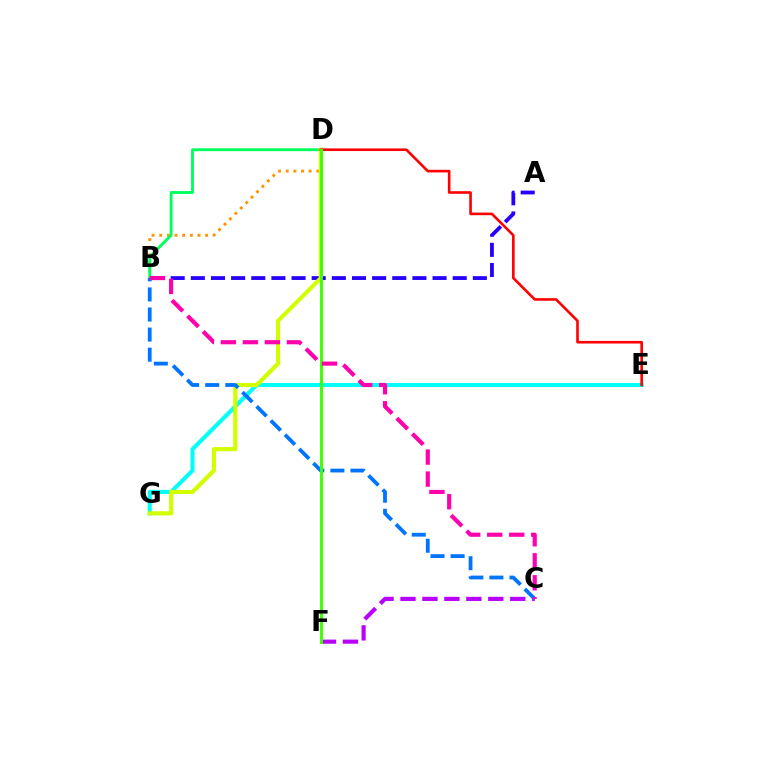{('A', 'B'): [{'color': '#2500ff', 'line_style': 'dashed', 'thickness': 2.74}], ('E', 'G'): [{'color': '#00fff6', 'line_style': 'solid', 'thickness': 2.93}], ('C', 'F'): [{'color': '#b900ff', 'line_style': 'dashed', 'thickness': 2.98}], ('B', 'D'): [{'color': '#ff9400', 'line_style': 'dotted', 'thickness': 2.08}, {'color': '#00ff5c', 'line_style': 'solid', 'thickness': 2.07}], ('D', 'G'): [{'color': '#d1ff00', 'line_style': 'solid', 'thickness': 2.98}], ('D', 'E'): [{'color': '#ff0000', 'line_style': 'solid', 'thickness': 1.88}], ('B', 'C'): [{'color': '#0074ff', 'line_style': 'dashed', 'thickness': 2.73}, {'color': '#ff00ac', 'line_style': 'dashed', 'thickness': 2.99}], ('D', 'F'): [{'color': '#3dff00', 'line_style': 'solid', 'thickness': 2.11}]}